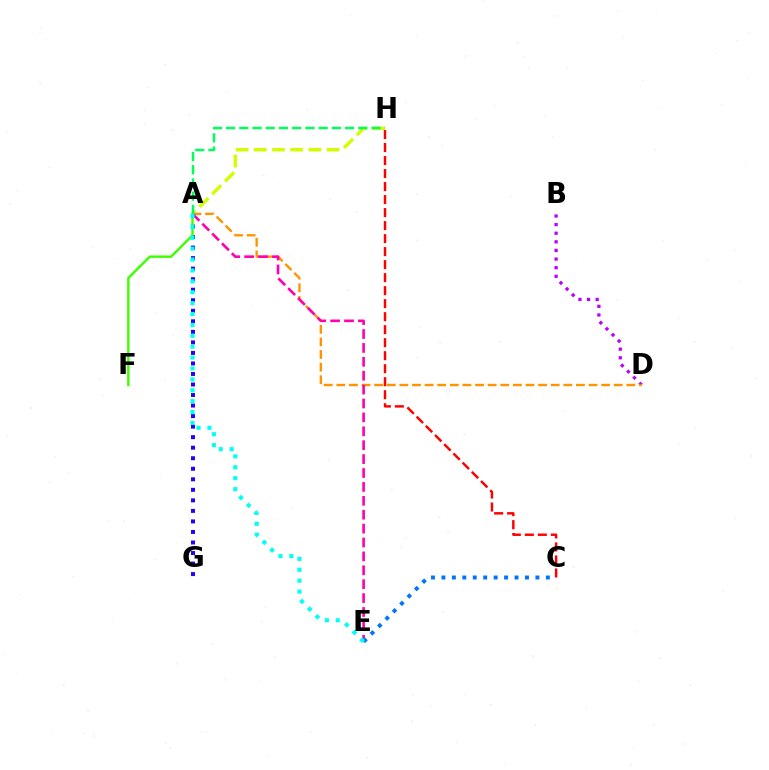{('C', 'H'): [{'color': '#ff0000', 'line_style': 'dashed', 'thickness': 1.77}], ('B', 'D'): [{'color': '#b900ff', 'line_style': 'dotted', 'thickness': 2.34}], ('A', 'H'): [{'color': '#d1ff00', 'line_style': 'dashed', 'thickness': 2.47}, {'color': '#00ff5c', 'line_style': 'dashed', 'thickness': 1.8}], ('A', 'G'): [{'color': '#2500ff', 'line_style': 'dotted', 'thickness': 2.86}], ('A', 'D'): [{'color': '#ff9400', 'line_style': 'dashed', 'thickness': 1.71}], ('A', 'E'): [{'color': '#ff00ac', 'line_style': 'dashed', 'thickness': 1.89}, {'color': '#00fff6', 'line_style': 'dotted', 'thickness': 2.96}], ('C', 'E'): [{'color': '#0074ff', 'line_style': 'dotted', 'thickness': 2.84}], ('A', 'F'): [{'color': '#3dff00', 'line_style': 'solid', 'thickness': 1.73}]}